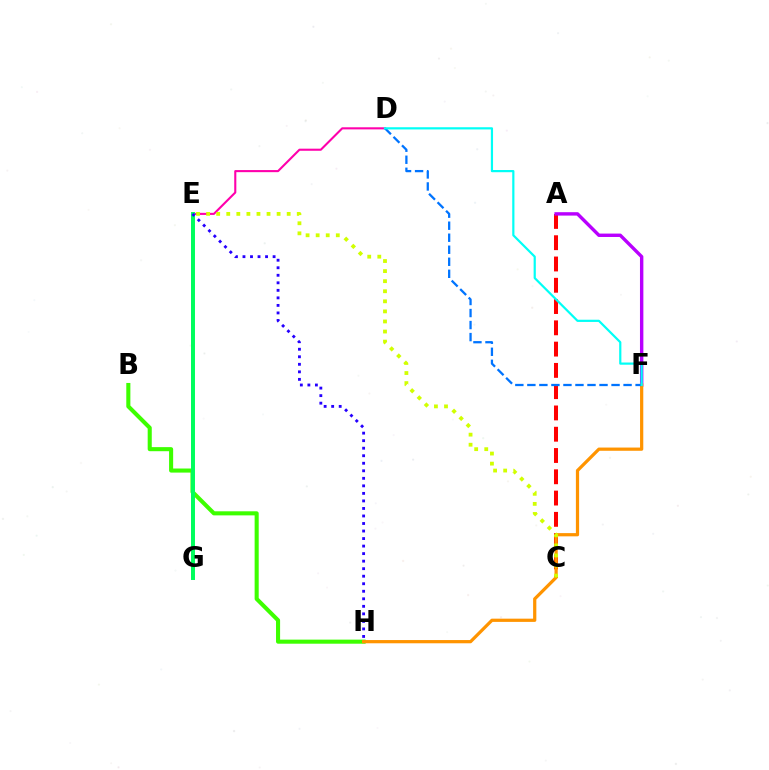{('A', 'C'): [{'color': '#ff0000', 'line_style': 'dashed', 'thickness': 2.89}], ('A', 'F'): [{'color': '#b900ff', 'line_style': 'solid', 'thickness': 2.45}], ('B', 'H'): [{'color': '#3dff00', 'line_style': 'solid', 'thickness': 2.94}], ('D', 'G'): [{'color': '#ff00ac', 'line_style': 'solid', 'thickness': 1.51}], ('F', 'H'): [{'color': '#ff9400', 'line_style': 'solid', 'thickness': 2.32}], ('E', 'G'): [{'color': '#00ff5c', 'line_style': 'solid', 'thickness': 2.85}], ('D', 'F'): [{'color': '#0074ff', 'line_style': 'dashed', 'thickness': 1.63}, {'color': '#00fff6', 'line_style': 'solid', 'thickness': 1.58}], ('C', 'E'): [{'color': '#d1ff00', 'line_style': 'dotted', 'thickness': 2.74}], ('E', 'H'): [{'color': '#2500ff', 'line_style': 'dotted', 'thickness': 2.05}]}